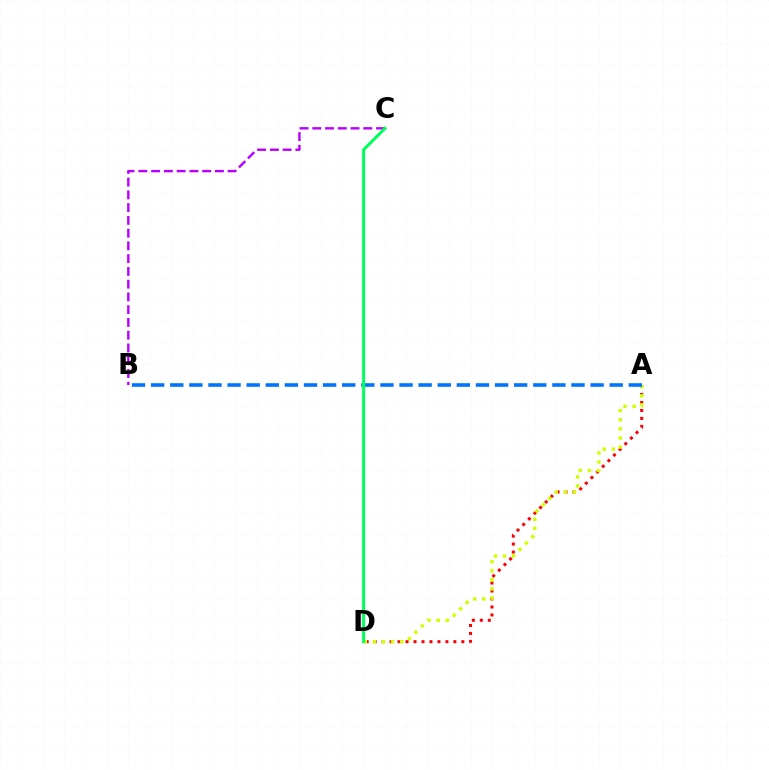{('A', 'D'): [{'color': '#ff0000', 'line_style': 'dotted', 'thickness': 2.17}, {'color': '#d1ff00', 'line_style': 'dotted', 'thickness': 2.47}], ('B', 'C'): [{'color': '#b900ff', 'line_style': 'dashed', 'thickness': 1.73}], ('A', 'B'): [{'color': '#0074ff', 'line_style': 'dashed', 'thickness': 2.6}], ('C', 'D'): [{'color': '#00ff5c', 'line_style': 'solid', 'thickness': 2.17}]}